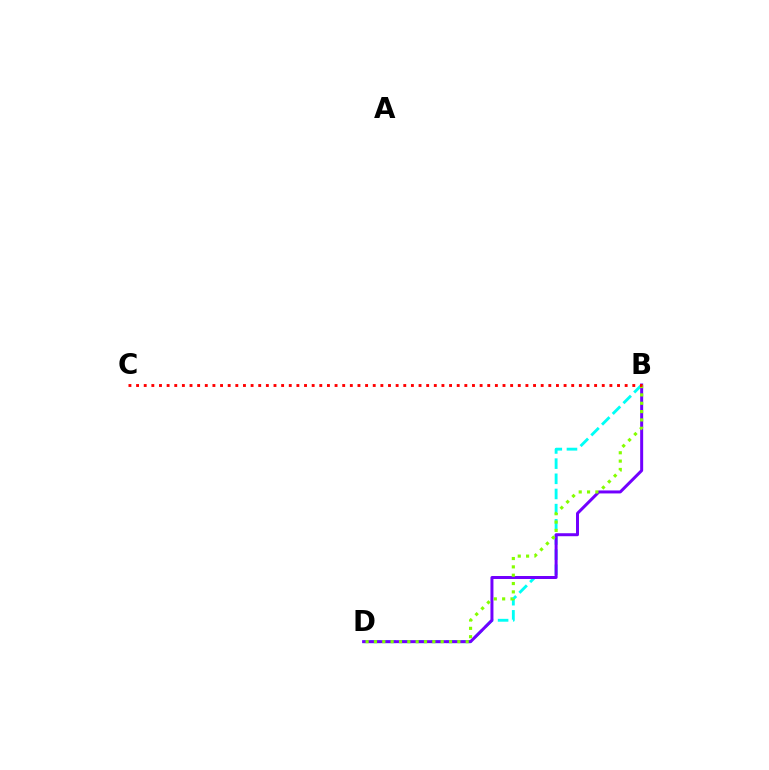{('B', 'D'): [{'color': '#00fff6', 'line_style': 'dashed', 'thickness': 2.06}, {'color': '#7200ff', 'line_style': 'solid', 'thickness': 2.15}, {'color': '#84ff00', 'line_style': 'dotted', 'thickness': 2.27}], ('B', 'C'): [{'color': '#ff0000', 'line_style': 'dotted', 'thickness': 2.07}]}